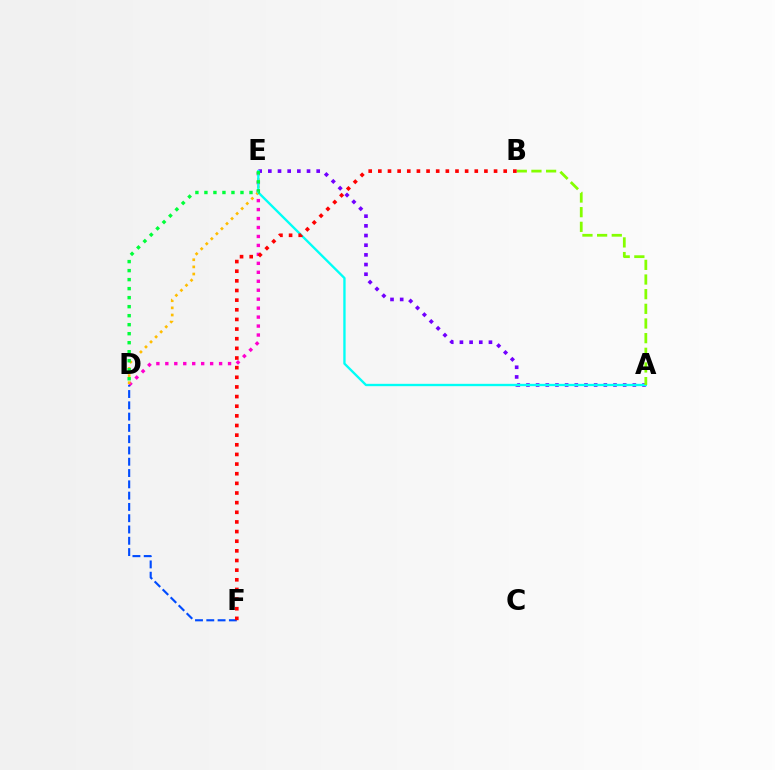{('D', 'E'): [{'color': '#ff00cf', 'line_style': 'dotted', 'thickness': 2.43}, {'color': '#ffbd00', 'line_style': 'dotted', 'thickness': 1.94}, {'color': '#00ff39', 'line_style': 'dotted', 'thickness': 2.45}], ('D', 'F'): [{'color': '#004bff', 'line_style': 'dashed', 'thickness': 1.53}], ('A', 'E'): [{'color': '#7200ff', 'line_style': 'dotted', 'thickness': 2.63}, {'color': '#00fff6', 'line_style': 'solid', 'thickness': 1.69}], ('A', 'B'): [{'color': '#84ff00', 'line_style': 'dashed', 'thickness': 1.99}], ('B', 'F'): [{'color': '#ff0000', 'line_style': 'dotted', 'thickness': 2.62}]}